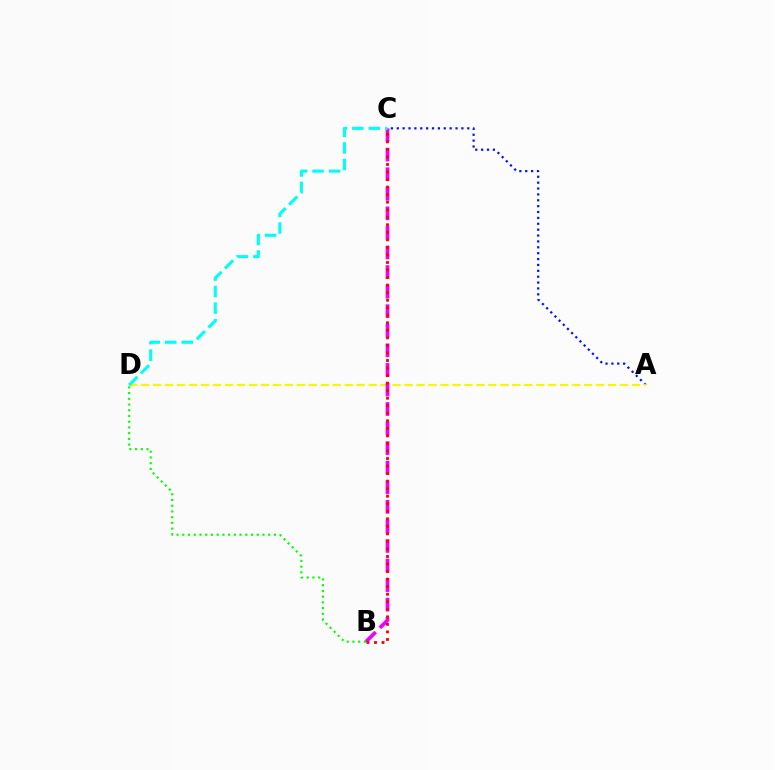{('A', 'C'): [{'color': '#0010ff', 'line_style': 'dotted', 'thickness': 1.6}], ('A', 'D'): [{'color': '#fcf500', 'line_style': 'dashed', 'thickness': 1.63}], ('B', 'C'): [{'color': '#ee00ff', 'line_style': 'dashed', 'thickness': 2.66}, {'color': '#ff0000', 'line_style': 'dotted', 'thickness': 2.05}], ('B', 'D'): [{'color': '#08ff00', 'line_style': 'dotted', 'thickness': 1.56}], ('C', 'D'): [{'color': '#00fff6', 'line_style': 'dashed', 'thickness': 2.24}]}